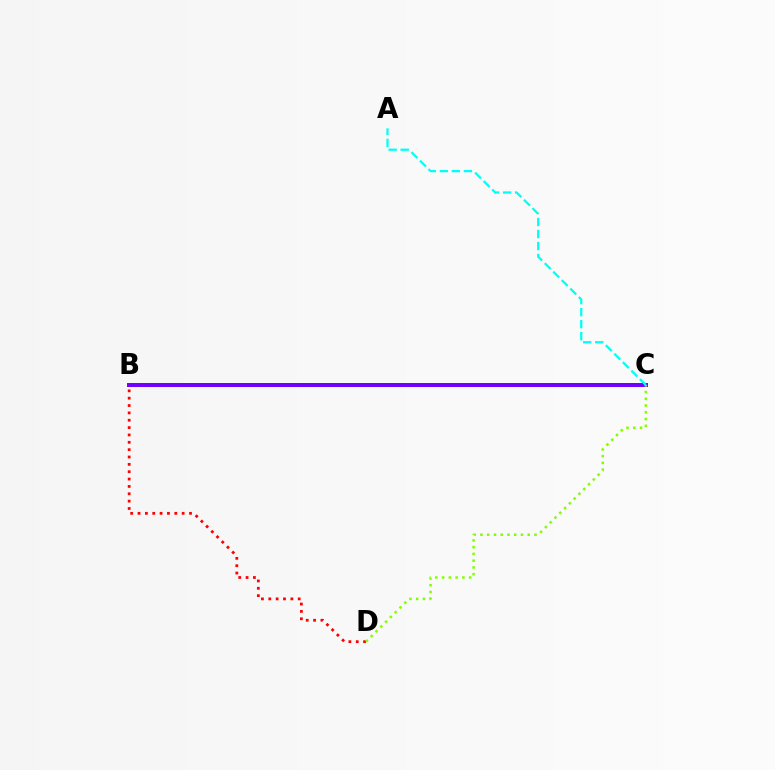{('B', 'C'): [{'color': '#7200ff', 'line_style': 'solid', 'thickness': 2.87}], ('B', 'D'): [{'color': '#ff0000', 'line_style': 'dotted', 'thickness': 2.0}], ('C', 'D'): [{'color': '#84ff00', 'line_style': 'dotted', 'thickness': 1.84}], ('A', 'C'): [{'color': '#00fff6', 'line_style': 'dashed', 'thickness': 1.63}]}